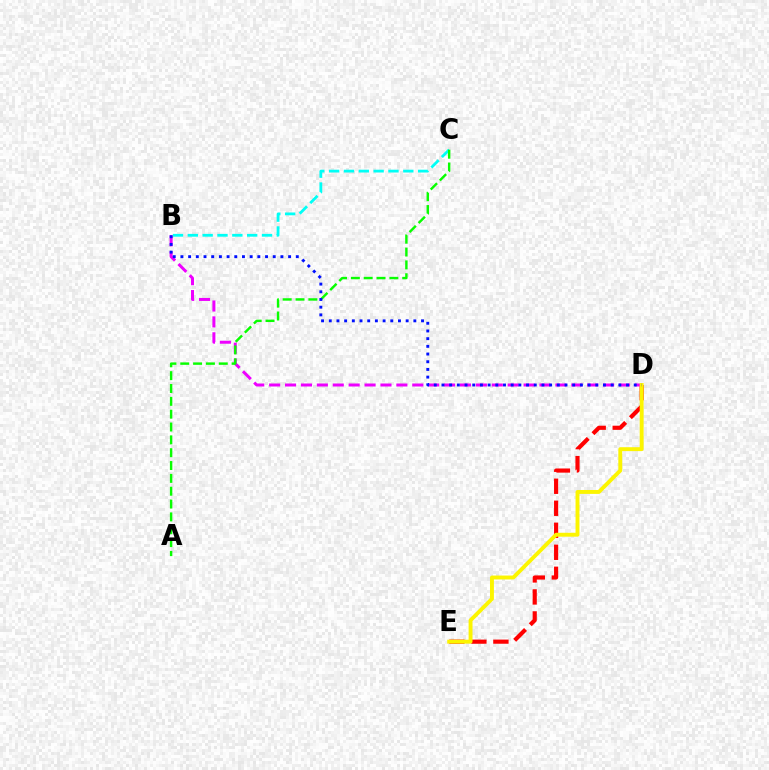{('D', 'E'): [{'color': '#ff0000', 'line_style': 'dashed', 'thickness': 2.99}, {'color': '#fcf500', 'line_style': 'solid', 'thickness': 2.82}], ('B', 'D'): [{'color': '#ee00ff', 'line_style': 'dashed', 'thickness': 2.16}, {'color': '#0010ff', 'line_style': 'dotted', 'thickness': 2.09}], ('B', 'C'): [{'color': '#00fff6', 'line_style': 'dashed', 'thickness': 2.02}], ('A', 'C'): [{'color': '#08ff00', 'line_style': 'dashed', 'thickness': 1.74}]}